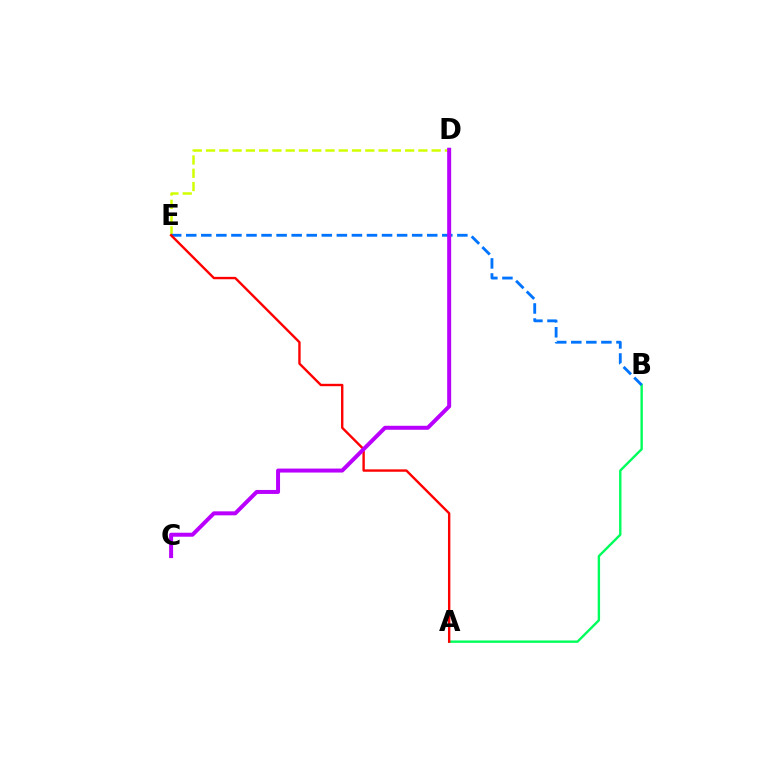{('A', 'B'): [{'color': '#00ff5c', 'line_style': 'solid', 'thickness': 1.72}], ('D', 'E'): [{'color': '#d1ff00', 'line_style': 'dashed', 'thickness': 1.8}], ('B', 'E'): [{'color': '#0074ff', 'line_style': 'dashed', 'thickness': 2.05}], ('A', 'E'): [{'color': '#ff0000', 'line_style': 'solid', 'thickness': 1.72}], ('C', 'D'): [{'color': '#b900ff', 'line_style': 'solid', 'thickness': 2.87}]}